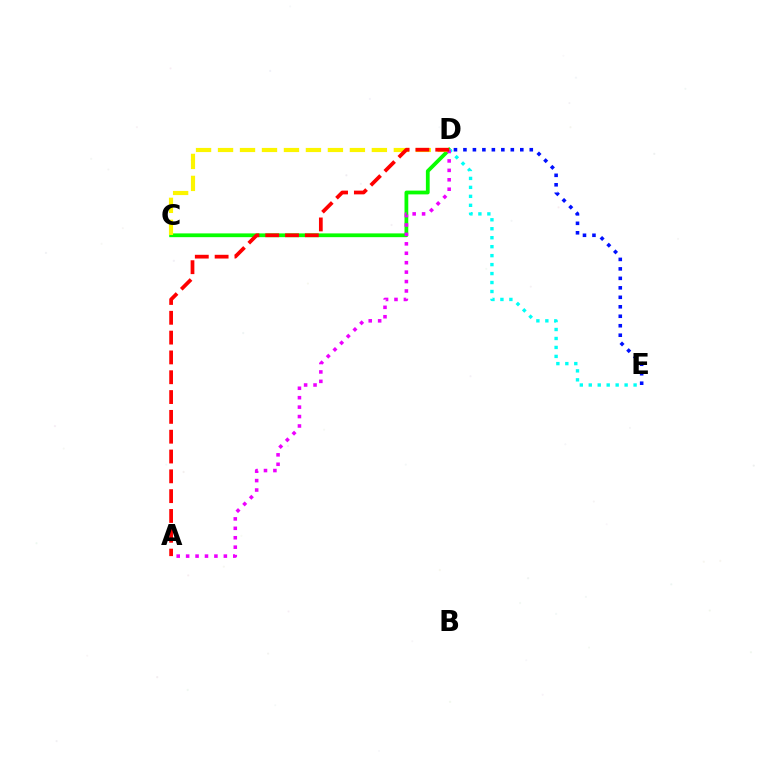{('C', 'D'): [{'color': '#08ff00', 'line_style': 'solid', 'thickness': 2.71}, {'color': '#fcf500', 'line_style': 'dashed', 'thickness': 2.99}], ('D', 'E'): [{'color': '#0010ff', 'line_style': 'dotted', 'thickness': 2.57}, {'color': '#00fff6', 'line_style': 'dotted', 'thickness': 2.44}], ('A', 'D'): [{'color': '#ee00ff', 'line_style': 'dotted', 'thickness': 2.56}, {'color': '#ff0000', 'line_style': 'dashed', 'thickness': 2.69}]}